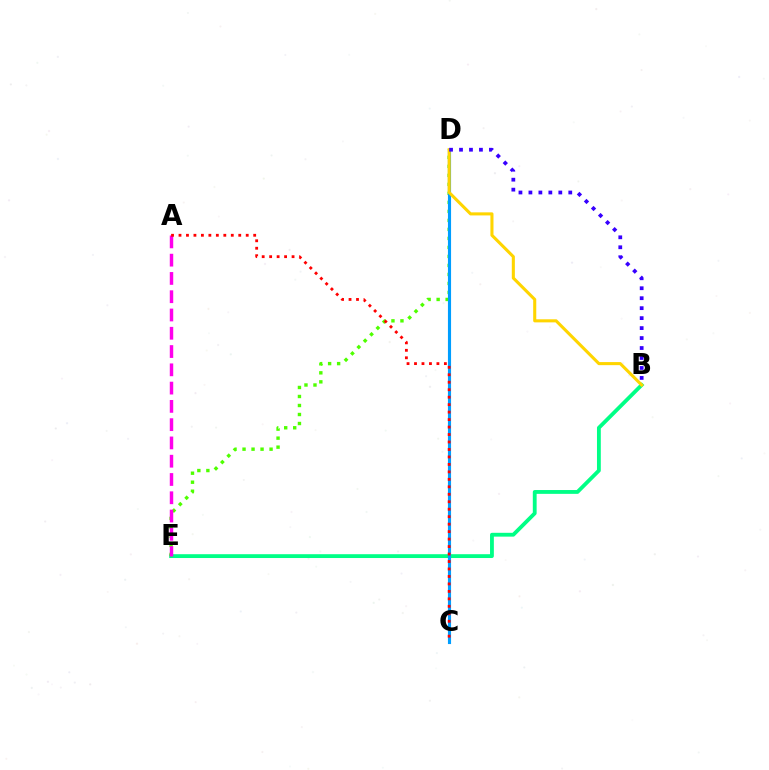{('B', 'E'): [{'color': '#00ff86', 'line_style': 'solid', 'thickness': 2.75}], ('D', 'E'): [{'color': '#4fff00', 'line_style': 'dotted', 'thickness': 2.45}], ('C', 'D'): [{'color': '#009eff', 'line_style': 'solid', 'thickness': 2.25}], ('B', 'D'): [{'color': '#ffd500', 'line_style': 'solid', 'thickness': 2.22}, {'color': '#3700ff', 'line_style': 'dotted', 'thickness': 2.71}], ('A', 'E'): [{'color': '#ff00ed', 'line_style': 'dashed', 'thickness': 2.48}], ('A', 'C'): [{'color': '#ff0000', 'line_style': 'dotted', 'thickness': 2.03}]}